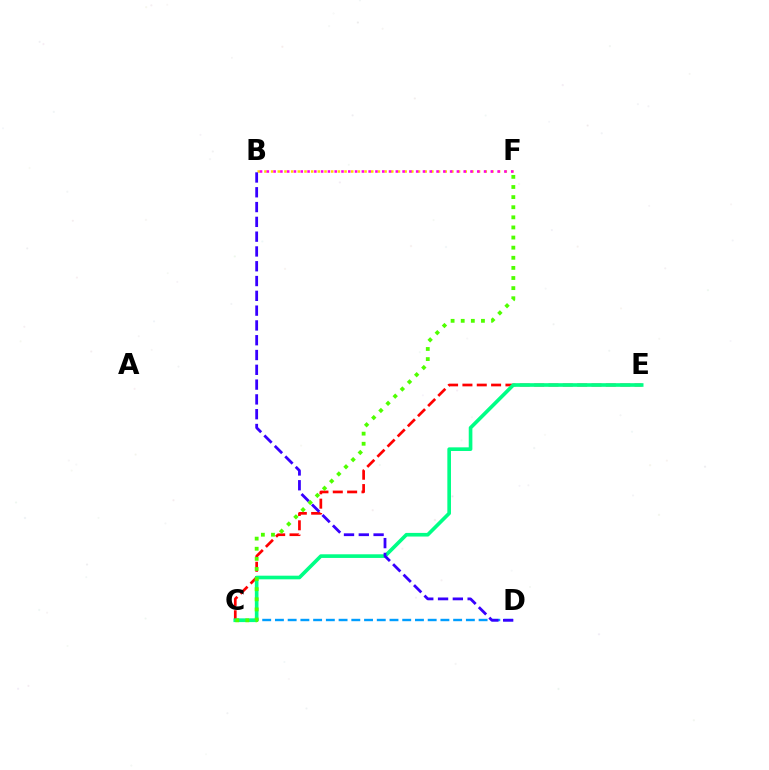{('C', 'E'): [{'color': '#ff0000', 'line_style': 'dashed', 'thickness': 1.95}, {'color': '#00ff86', 'line_style': 'solid', 'thickness': 2.62}], ('C', 'D'): [{'color': '#009eff', 'line_style': 'dashed', 'thickness': 1.73}], ('B', 'F'): [{'color': '#ffd500', 'line_style': 'dotted', 'thickness': 1.81}, {'color': '#ff00ed', 'line_style': 'dotted', 'thickness': 1.84}], ('B', 'D'): [{'color': '#3700ff', 'line_style': 'dashed', 'thickness': 2.01}], ('C', 'F'): [{'color': '#4fff00', 'line_style': 'dotted', 'thickness': 2.75}]}